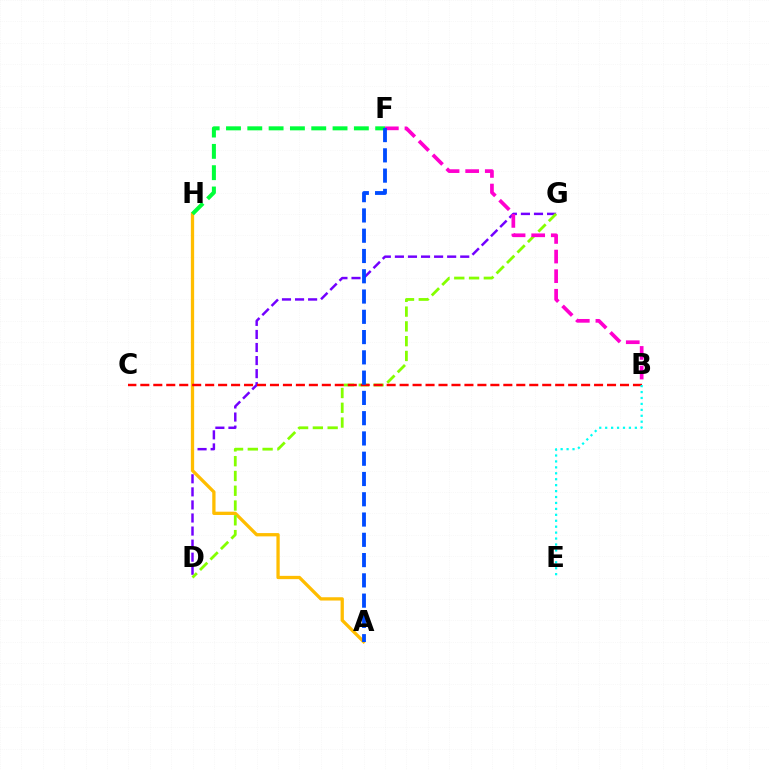{('D', 'G'): [{'color': '#7200ff', 'line_style': 'dashed', 'thickness': 1.78}, {'color': '#84ff00', 'line_style': 'dashed', 'thickness': 2.01}], ('A', 'H'): [{'color': '#ffbd00', 'line_style': 'solid', 'thickness': 2.37}], ('B', 'C'): [{'color': '#ff0000', 'line_style': 'dashed', 'thickness': 1.76}], ('B', 'E'): [{'color': '#00fff6', 'line_style': 'dotted', 'thickness': 1.61}], ('F', 'H'): [{'color': '#00ff39', 'line_style': 'dashed', 'thickness': 2.9}], ('B', 'F'): [{'color': '#ff00cf', 'line_style': 'dashed', 'thickness': 2.66}], ('A', 'F'): [{'color': '#004bff', 'line_style': 'dashed', 'thickness': 2.75}]}